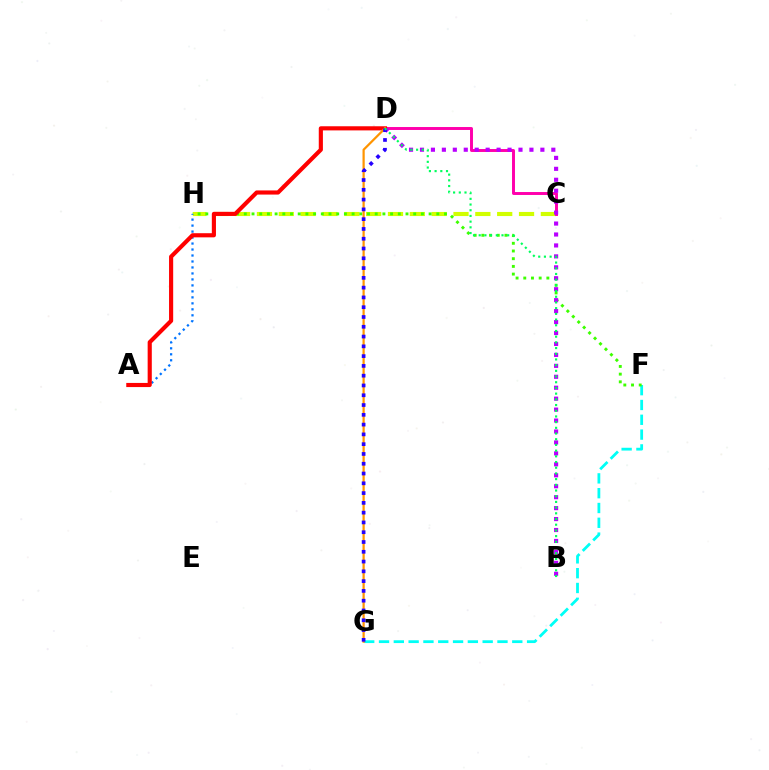{('C', 'H'): [{'color': '#d1ff00', 'line_style': 'dashed', 'thickness': 2.97}], ('F', 'G'): [{'color': '#00fff6', 'line_style': 'dashed', 'thickness': 2.01}], ('F', 'H'): [{'color': '#3dff00', 'line_style': 'dotted', 'thickness': 2.09}], ('C', 'D'): [{'color': '#ff00ac', 'line_style': 'solid', 'thickness': 2.12}], ('B', 'D'): [{'color': '#b900ff', 'line_style': 'dotted', 'thickness': 2.97}, {'color': '#00ff5c', 'line_style': 'dotted', 'thickness': 1.55}], ('A', 'H'): [{'color': '#0074ff', 'line_style': 'dotted', 'thickness': 1.63}], ('A', 'D'): [{'color': '#ff0000', 'line_style': 'solid', 'thickness': 2.98}], ('D', 'G'): [{'color': '#ff9400', 'line_style': 'solid', 'thickness': 1.6}, {'color': '#2500ff', 'line_style': 'dotted', 'thickness': 2.66}]}